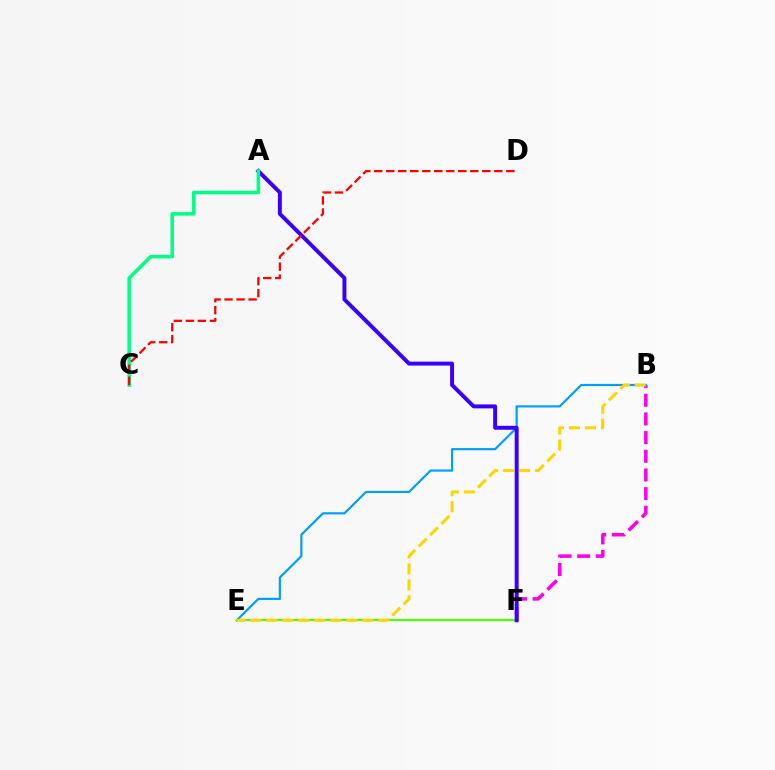{('B', 'F'): [{'color': '#ff00ed', 'line_style': 'dashed', 'thickness': 2.54}], ('B', 'E'): [{'color': '#009eff', 'line_style': 'solid', 'thickness': 1.58}, {'color': '#ffd500', 'line_style': 'dashed', 'thickness': 2.18}], ('E', 'F'): [{'color': '#4fff00', 'line_style': 'solid', 'thickness': 1.57}], ('A', 'F'): [{'color': '#3700ff', 'line_style': 'solid', 'thickness': 2.84}], ('A', 'C'): [{'color': '#00ff86', 'line_style': 'solid', 'thickness': 2.54}], ('C', 'D'): [{'color': '#ff0000', 'line_style': 'dashed', 'thickness': 1.63}]}